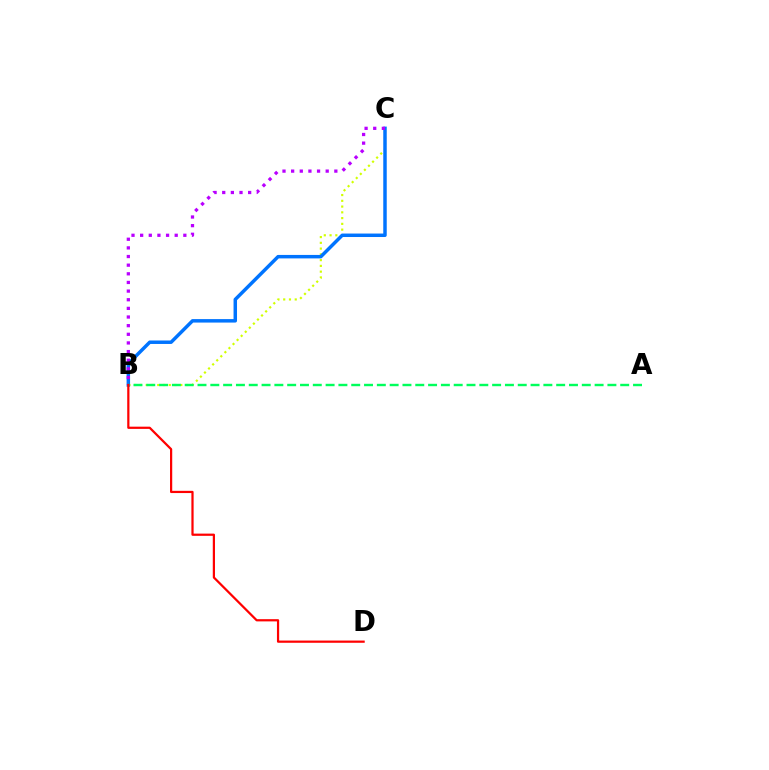{('B', 'C'): [{'color': '#d1ff00', 'line_style': 'dotted', 'thickness': 1.57}, {'color': '#0074ff', 'line_style': 'solid', 'thickness': 2.5}, {'color': '#b900ff', 'line_style': 'dotted', 'thickness': 2.35}], ('A', 'B'): [{'color': '#00ff5c', 'line_style': 'dashed', 'thickness': 1.74}], ('B', 'D'): [{'color': '#ff0000', 'line_style': 'solid', 'thickness': 1.6}]}